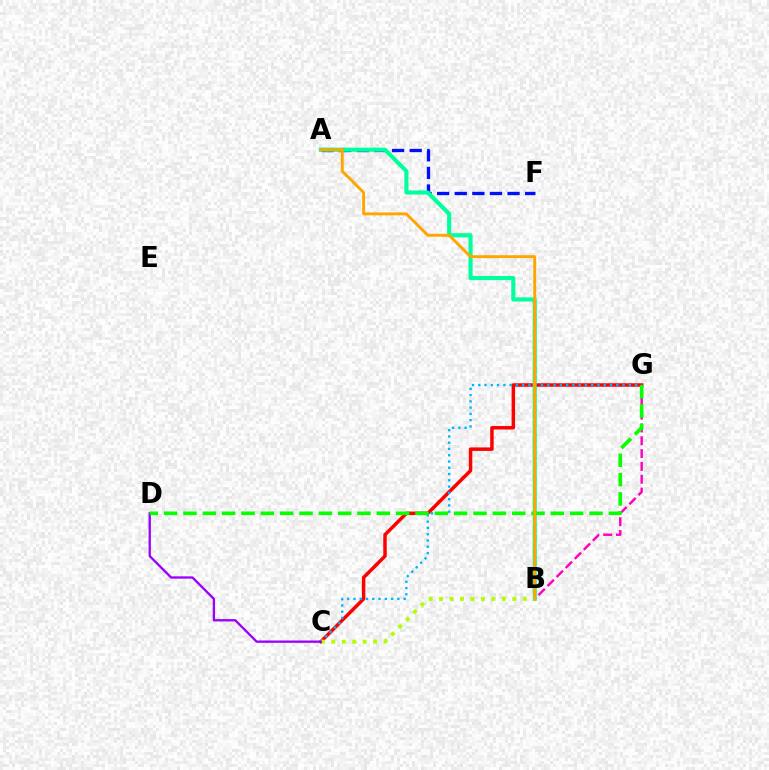{('A', 'F'): [{'color': '#0010ff', 'line_style': 'dashed', 'thickness': 2.39}], ('C', 'G'): [{'color': '#ff0000', 'line_style': 'solid', 'thickness': 2.51}, {'color': '#00b5ff', 'line_style': 'dotted', 'thickness': 1.7}], ('A', 'B'): [{'color': '#00ff9d', 'line_style': 'solid', 'thickness': 2.95}, {'color': '#ffa500', 'line_style': 'solid', 'thickness': 2.1}], ('B', 'C'): [{'color': '#b3ff00', 'line_style': 'dotted', 'thickness': 2.84}], ('B', 'G'): [{'color': '#ff00bd', 'line_style': 'dashed', 'thickness': 1.74}], ('C', 'D'): [{'color': '#9b00ff', 'line_style': 'solid', 'thickness': 1.67}], ('D', 'G'): [{'color': '#08ff00', 'line_style': 'dashed', 'thickness': 2.63}]}